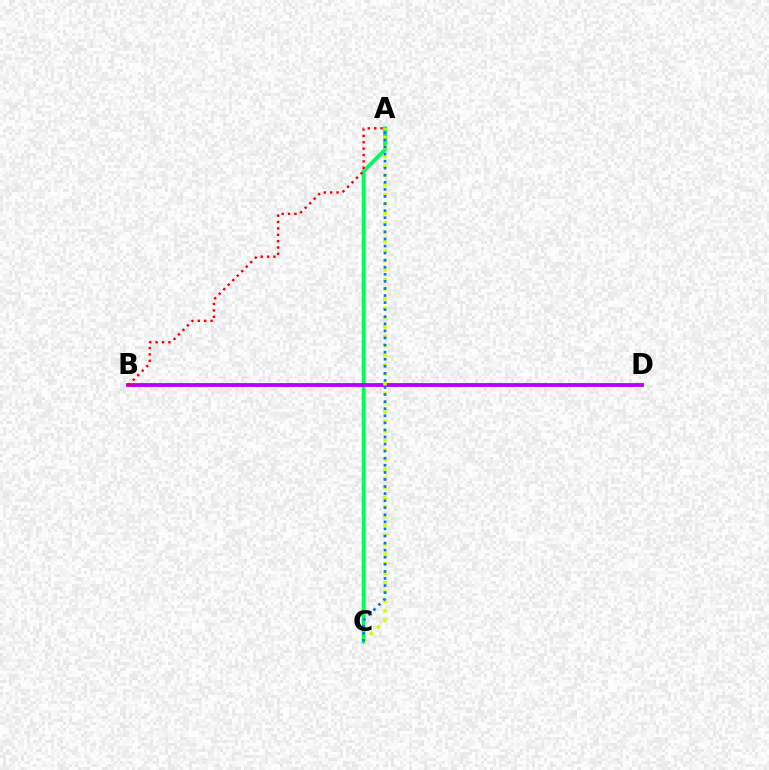{('A', 'C'): [{'color': '#00ff5c', 'line_style': 'solid', 'thickness': 2.74}, {'color': '#d1ff00', 'line_style': 'dotted', 'thickness': 2.57}, {'color': '#0074ff', 'line_style': 'dotted', 'thickness': 1.92}], ('B', 'D'): [{'color': '#b900ff', 'line_style': 'solid', 'thickness': 2.74}], ('A', 'B'): [{'color': '#ff0000', 'line_style': 'dotted', 'thickness': 1.73}]}